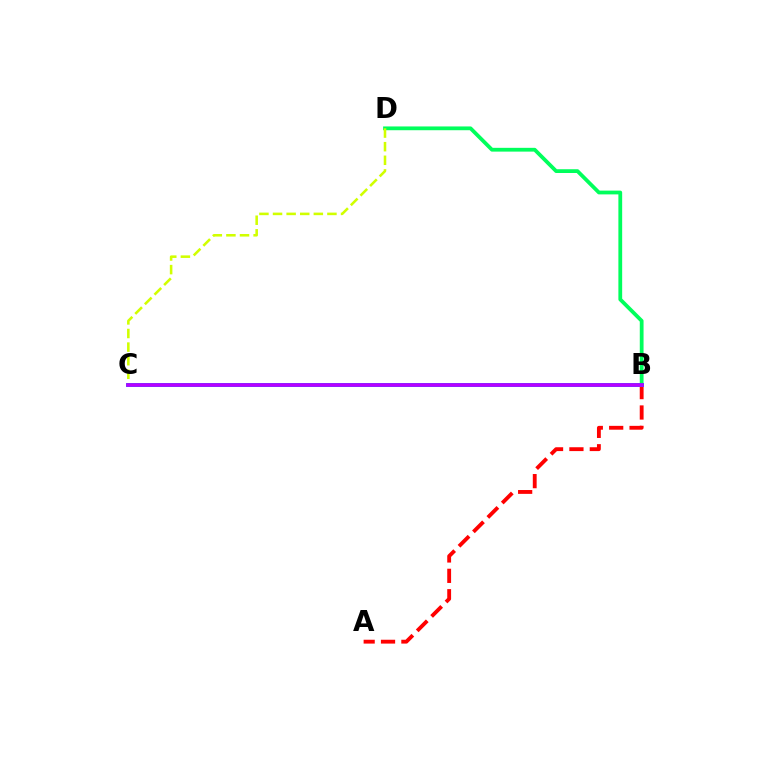{('A', 'B'): [{'color': '#ff0000', 'line_style': 'dashed', 'thickness': 2.77}], ('B', 'D'): [{'color': '#00ff5c', 'line_style': 'solid', 'thickness': 2.72}], ('C', 'D'): [{'color': '#d1ff00', 'line_style': 'dashed', 'thickness': 1.85}], ('B', 'C'): [{'color': '#0074ff', 'line_style': 'solid', 'thickness': 2.76}, {'color': '#b900ff', 'line_style': 'solid', 'thickness': 2.54}]}